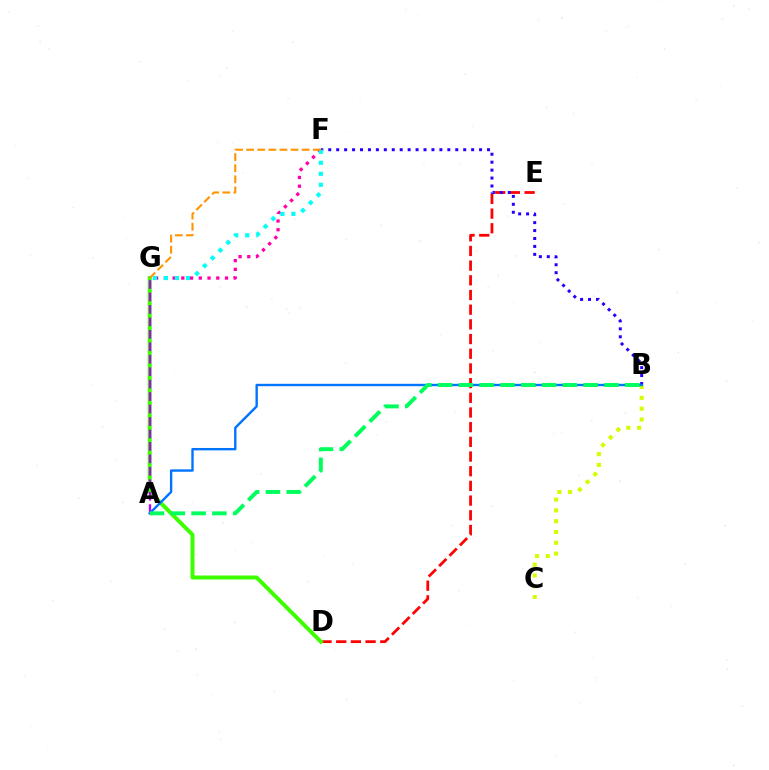{('D', 'E'): [{'color': '#ff0000', 'line_style': 'dashed', 'thickness': 2.0}], ('B', 'C'): [{'color': '#d1ff00', 'line_style': 'dotted', 'thickness': 2.94}], ('B', 'F'): [{'color': '#2500ff', 'line_style': 'dotted', 'thickness': 2.16}], ('D', 'G'): [{'color': '#3dff00', 'line_style': 'solid', 'thickness': 2.87}], ('F', 'G'): [{'color': '#ff00ac', 'line_style': 'dotted', 'thickness': 2.37}, {'color': '#00fff6', 'line_style': 'dotted', 'thickness': 2.99}, {'color': '#ff9400', 'line_style': 'dashed', 'thickness': 1.51}], ('A', 'G'): [{'color': '#b900ff', 'line_style': 'dashed', 'thickness': 1.69}], ('A', 'B'): [{'color': '#0074ff', 'line_style': 'solid', 'thickness': 1.72}, {'color': '#00ff5c', 'line_style': 'dashed', 'thickness': 2.83}]}